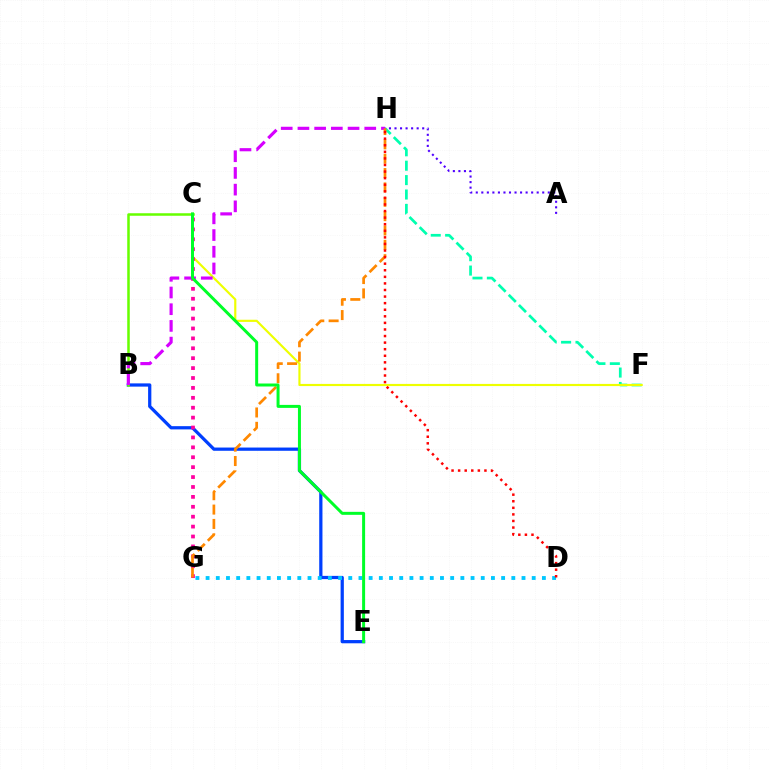{('F', 'H'): [{'color': '#00ffaf', 'line_style': 'dashed', 'thickness': 1.96}], ('B', 'E'): [{'color': '#003fff', 'line_style': 'solid', 'thickness': 2.33}], ('C', 'F'): [{'color': '#eeff00', 'line_style': 'solid', 'thickness': 1.56}], ('B', 'C'): [{'color': '#66ff00', 'line_style': 'solid', 'thickness': 1.82}], ('C', 'G'): [{'color': '#ff00a0', 'line_style': 'dotted', 'thickness': 2.69}], ('D', 'G'): [{'color': '#00c7ff', 'line_style': 'dotted', 'thickness': 2.77}], ('B', 'H'): [{'color': '#d600ff', 'line_style': 'dashed', 'thickness': 2.27}], ('A', 'H'): [{'color': '#4f00ff', 'line_style': 'dotted', 'thickness': 1.5}], ('G', 'H'): [{'color': '#ff8800', 'line_style': 'dashed', 'thickness': 1.95}], ('C', 'E'): [{'color': '#00ff27', 'line_style': 'solid', 'thickness': 2.15}], ('D', 'H'): [{'color': '#ff0000', 'line_style': 'dotted', 'thickness': 1.79}]}